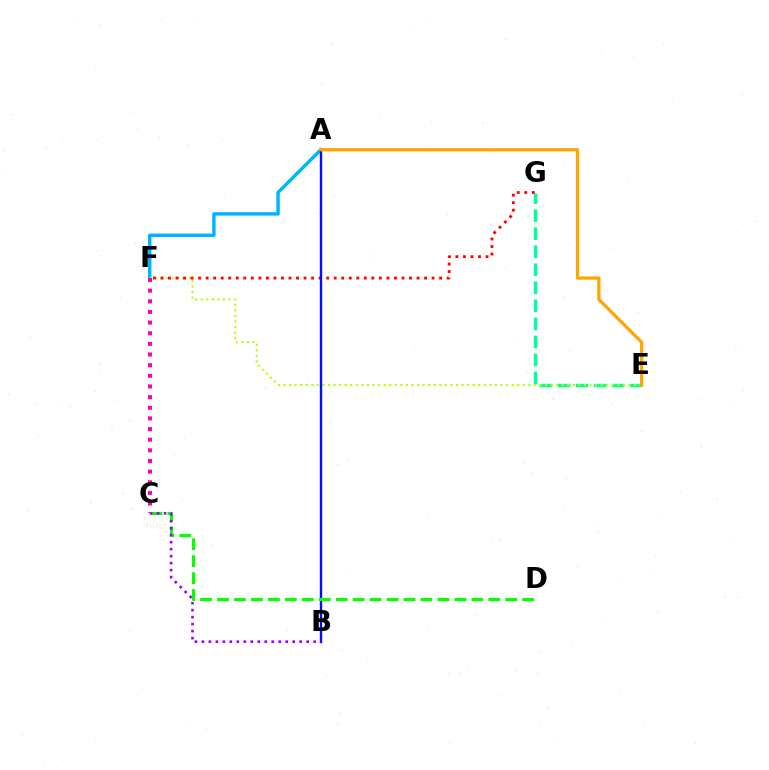{('E', 'G'): [{'color': '#00ff9d', 'line_style': 'dashed', 'thickness': 2.45}], ('A', 'F'): [{'color': '#00b5ff', 'line_style': 'solid', 'thickness': 2.47}], ('E', 'F'): [{'color': '#b3ff00', 'line_style': 'dotted', 'thickness': 1.51}], ('F', 'G'): [{'color': '#ff0000', 'line_style': 'dotted', 'thickness': 2.05}], ('A', 'B'): [{'color': '#0010ff', 'line_style': 'solid', 'thickness': 1.72}], ('C', 'D'): [{'color': '#08ff00', 'line_style': 'dashed', 'thickness': 2.3}], ('A', 'E'): [{'color': '#ffa500', 'line_style': 'solid', 'thickness': 2.34}], ('B', 'C'): [{'color': '#9b00ff', 'line_style': 'dotted', 'thickness': 1.9}], ('C', 'F'): [{'color': '#ff00bd', 'line_style': 'dotted', 'thickness': 2.89}]}